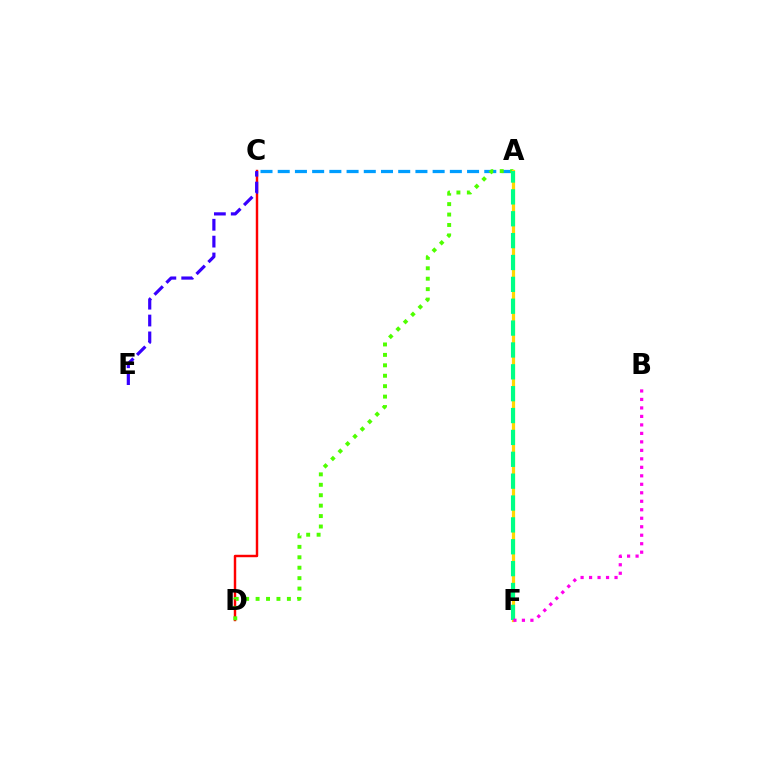{('C', 'D'): [{'color': '#ff0000', 'line_style': 'solid', 'thickness': 1.76}], ('A', 'C'): [{'color': '#009eff', 'line_style': 'dashed', 'thickness': 2.34}], ('A', 'D'): [{'color': '#4fff00', 'line_style': 'dotted', 'thickness': 2.83}], ('A', 'F'): [{'color': '#ffd500', 'line_style': 'solid', 'thickness': 2.32}, {'color': '#00ff86', 'line_style': 'dashed', 'thickness': 2.97}], ('C', 'E'): [{'color': '#3700ff', 'line_style': 'dashed', 'thickness': 2.29}], ('B', 'F'): [{'color': '#ff00ed', 'line_style': 'dotted', 'thickness': 2.31}]}